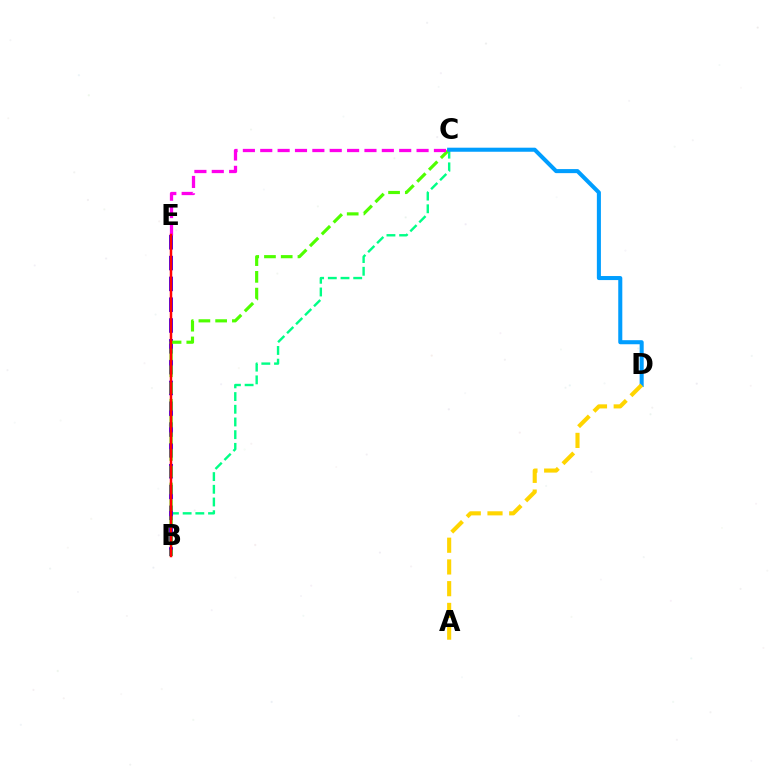{('B', 'C'): [{'color': '#00ff86', 'line_style': 'dashed', 'thickness': 1.73}, {'color': '#4fff00', 'line_style': 'dashed', 'thickness': 2.27}], ('B', 'E'): [{'color': '#3700ff', 'line_style': 'dashed', 'thickness': 2.83}, {'color': '#ff0000', 'line_style': 'solid', 'thickness': 1.8}], ('C', 'D'): [{'color': '#009eff', 'line_style': 'solid', 'thickness': 2.92}], ('C', 'E'): [{'color': '#ff00ed', 'line_style': 'dashed', 'thickness': 2.36}], ('A', 'D'): [{'color': '#ffd500', 'line_style': 'dashed', 'thickness': 2.95}]}